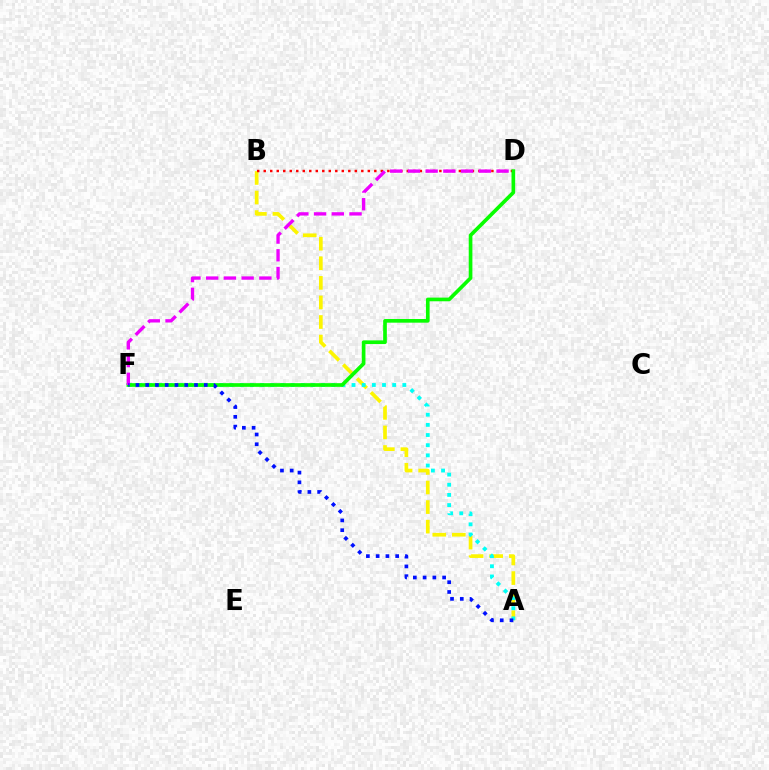{('A', 'B'): [{'color': '#fcf500', 'line_style': 'dashed', 'thickness': 2.66}], ('A', 'F'): [{'color': '#00fff6', 'line_style': 'dotted', 'thickness': 2.76}, {'color': '#0010ff', 'line_style': 'dotted', 'thickness': 2.65}], ('B', 'D'): [{'color': '#ff0000', 'line_style': 'dotted', 'thickness': 1.77}], ('D', 'F'): [{'color': '#08ff00', 'line_style': 'solid', 'thickness': 2.64}, {'color': '#ee00ff', 'line_style': 'dashed', 'thickness': 2.41}]}